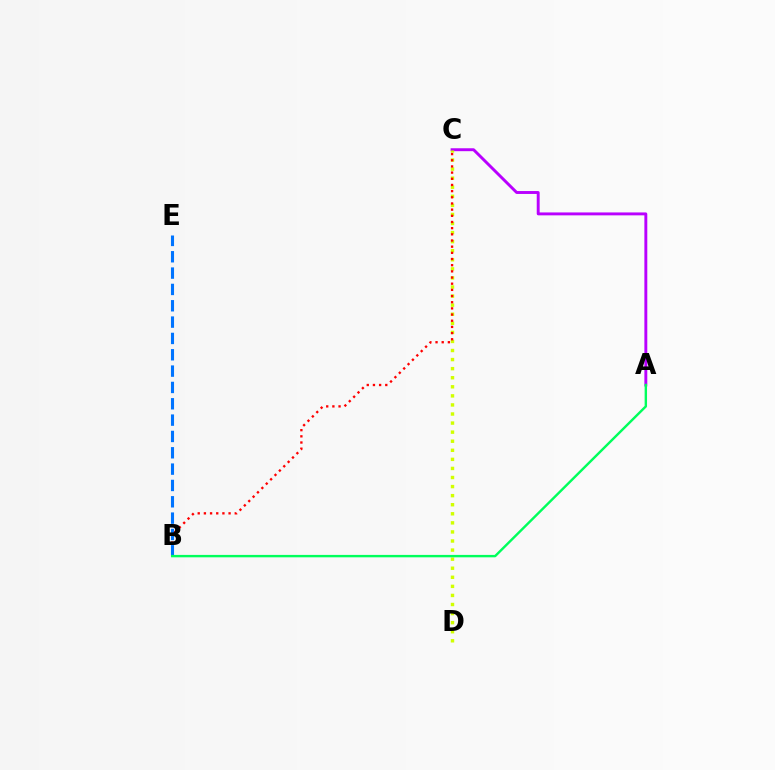{('A', 'C'): [{'color': '#b900ff', 'line_style': 'solid', 'thickness': 2.1}], ('C', 'D'): [{'color': '#d1ff00', 'line_style': 'dotted', 'thickness': 2.46}], ('B', 'C'): [{'color': '#ff0000', 'line_style': 'dotted', 'thickness': 1.68}], ('B', 'E'): [{'color': '#0074ff', 'line_style': 'dashed', 'thickness': 2.22}], ('A', 'B'): [{'color': '#00ff5c', 'line_style': 'solid', 'thickness': 1.73}]}